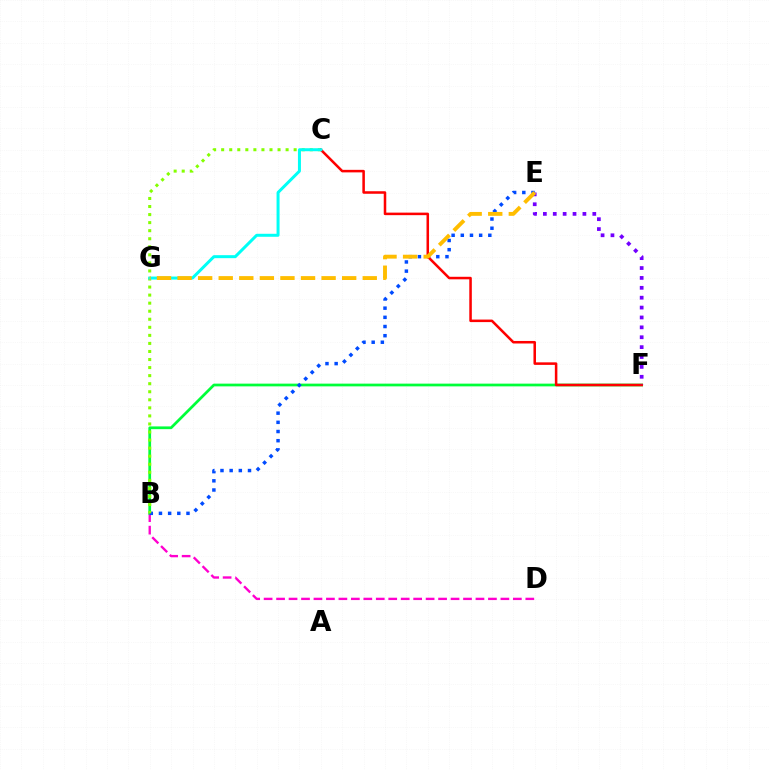{('B', 'D'): [{'color': '#ff00cf', 'line_style': 'dashed', 'thickness': 1.69}], ('B', 'F'): [{'color': '#00ff39', 'line_style': 'solid', 'thickness': 1.97}], ('B', 'E'): [{'color': '#004bff', 'line_style': 'dotted', 'thickness': 2.49}], ('B', 'C'): [{'color': '#84ff00', 'line_style': 'dotted', 'thickness': 2.19}], ('C', 'F'): [{'color': '#ff0000', 'line_style': 'solid', 'thickness': 1.82}], ('C', 'G'): [{'color': '#00fff6', 'line_style': 'solid', 'thickness': 2.16}], ('E', 'F'): [{'color': '#7200ff', 'line_style': 'dotted', 'thickness': 2.69}], ('E', 'G'): [{'color': '#ffbd00', 'line_style': 'dashed', 'thickness': 2.8}]}